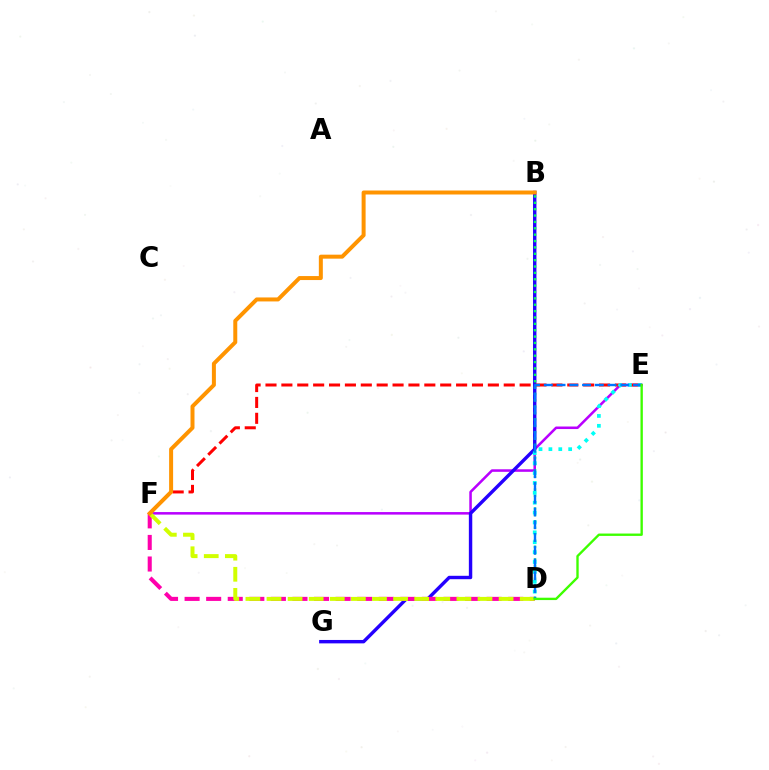{('E', 'F'): [{'color': '#b900ff', 'line_style': 'solid', 'thickness': 1.83}, {'color': '#ff0000', 'line_style': 'dashed', 'thickness': 2.16}], ('B', 'G'): [{'color': '#2500ff', 'line_style': 'solid', 'thickness': 2.45}], ('D', 'F'): [{'color': '#ff00ac', 'line_style': 'dashed', 'thickness': 2.93}, {'color': '#d1ff00', 'line_style': 'dashed', 'thickness': 2.87}], ('B', 'D'): [{'color': '#00ff5c', 'line_style': 'dotted', 'thickness': 1.73}], ('B', 'F'): [{'color': '#ff9400', 'line_style': 'solid', 'thickness': 2.87}], ('D', 'E'): [{'color': '#00fff6', 'line_style': 'dotted', 'thickness': 2.69}, {'color': '#0074ff', 'line_style': 'dashed', 'thickness': 1.73}, {'color': '#3dff00', 'line_style': 'solid', 'thickness': 1.7}]}